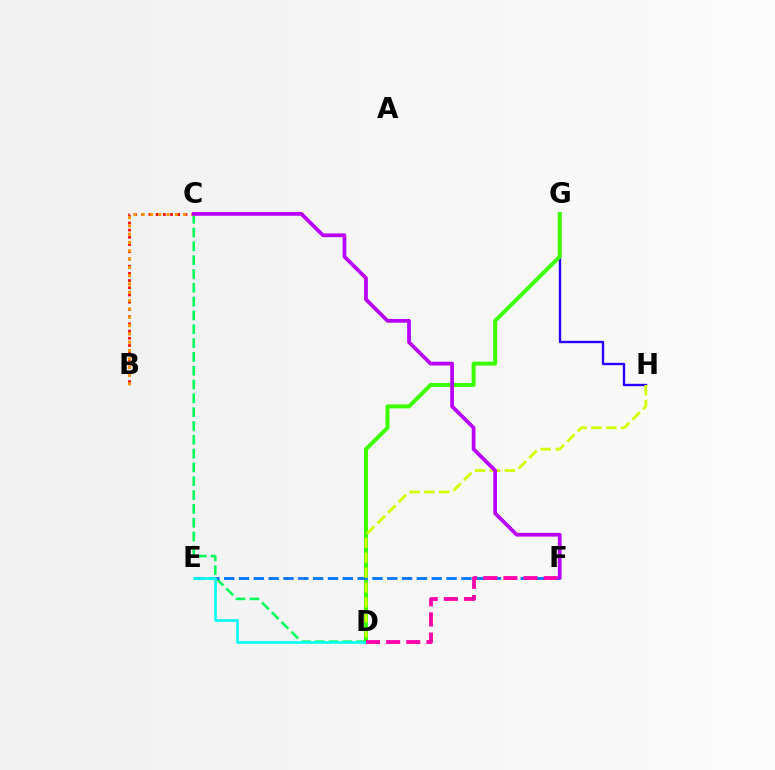{('G', 'H'): [{'color': '#2500ff', 'line_style': 'solid', 'thickness': 1.71}], ('B', 'C'): [{'color': '#ff0000', 'line_style': 'dotted', 'thickness': 1.96}, {'color': '#ff9400', 'line_style': 'dotted', 'thickness': 2.26}], ('C', 'D'): [{'color': '#00ff5c', 'line_style': 'dashed', 'thickness': 1.88}], ('D', 'G'): [{'color': '#3dff00', 'line_style': 'solid', 'thickness': 2.87}], ('E', 'F'): [{'color': '#0074ff', 'line_style': 'dashed', 'thickness': 2.01}], ('D', 'E'): [{'color': '#00fff6', 'line_style': 'solid', 'thickness': 1.87}], ('D', 'F'): [{'color': '#ff00ac', 'line_style': 'dashed', 'thickness': 2.74}], ('D', 'H'): [{'color': '#d1ff00', 'line_style': 'dashed', 'thickness': 2.02}], ('C', 'F'): [{'color': '#b900ff', 'line_style': 'solid', 'thickness': 2.69}]}